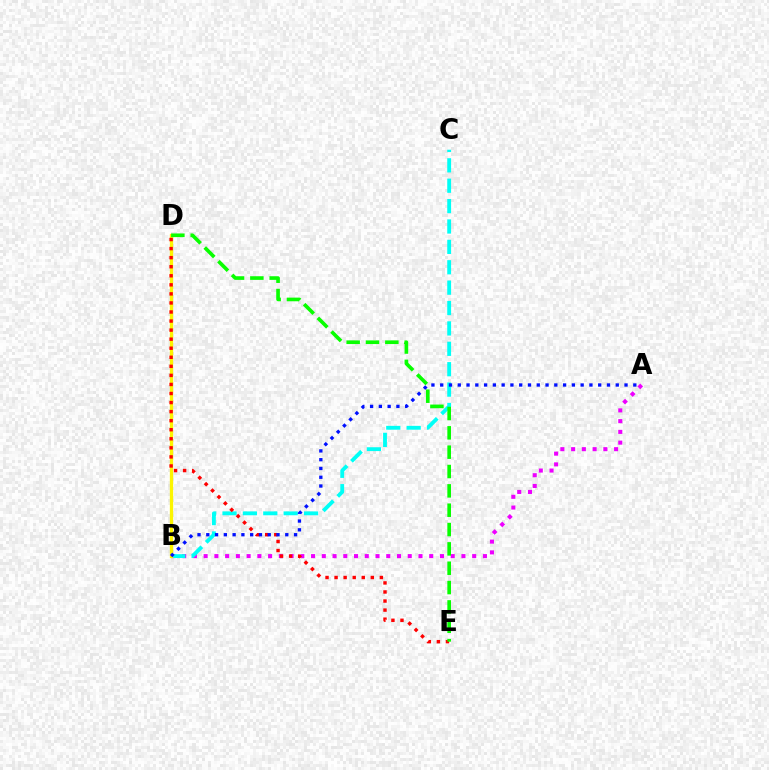{('A', 'B'): [{'color': '#ee00ff', 'line_style': 'dotted', 'thickness': 2.92}, {'color': '#0010ff', 'line_style': 'dotted', 'thickness': 2.38}], ('B', 'C'): [{'color': '#00fff6', 'line_style': 'dashed', 'thickness': 2.77}], ('B', 'D'): [{'color': '#fcf500', 'line_style': 'solid', 'thickness': 2.37}], ('D', 'E'): [{'color': '#ff0000', 'line_style': 'dotted', 'thickness': 2.46}, {'color': '#08ff00', 'line_style': 'dashed', 'thickness': 2.63}]}